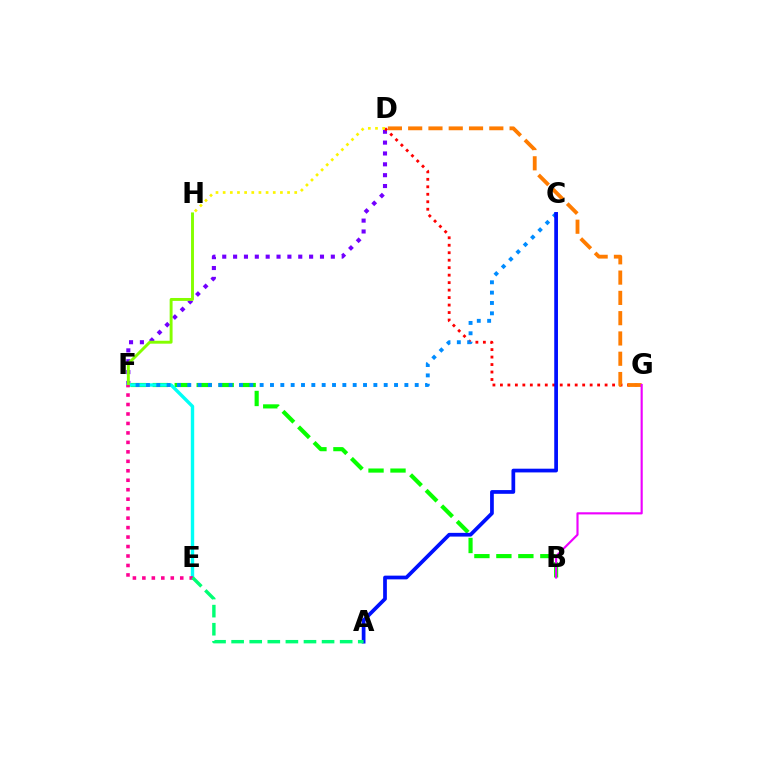{('B', 'F'): [{'color': '#08ff00', 'line_style': 'dashed', 'thickness': 2.99}], ('D', 'F'): [{'color': '#7200ff', 'line_style': 'dotted', 'thickness': 2.95}], ('D', 'G'): [{'color': '#ff0000', 'line_style': 'dotted', 'thickness': 2.03}, {'color': '#ff7c00', 'line_style': 'dashed', 'thickness': 2.76}], ('E', 'F'): [{'color': '#00fff6', 'line_style': 'solid', 'thickness': 2.45}, {'color': '#ff0094', 'line_style': 'dotted', 'thickness': 2.57}], ('C', 'F'): [{'color': '#008cff', 'line_style': 'dotted', 'thickness': 2.81}], ('D', 'H'): [{'color': '#fcf500', 'line_style': 'dotted', 'thickness': 1.94}], ('B', 'G'): [{'color': '#ee00ff', 'line_style': 'solid', 'thickness': 1.55}], ('F', 'H'): [{'color': '#84ff00', 'line_style': 'solid', 'thickness': 2.1}], ('A', 'C'): [{'color': '#0010ff', 'line_style': 'solid', 'thickness': 2.68}], ('A', 'E'): [{'color': '#00ff74', 'line_style': 'dashed', 'thickness': 2.46}]}